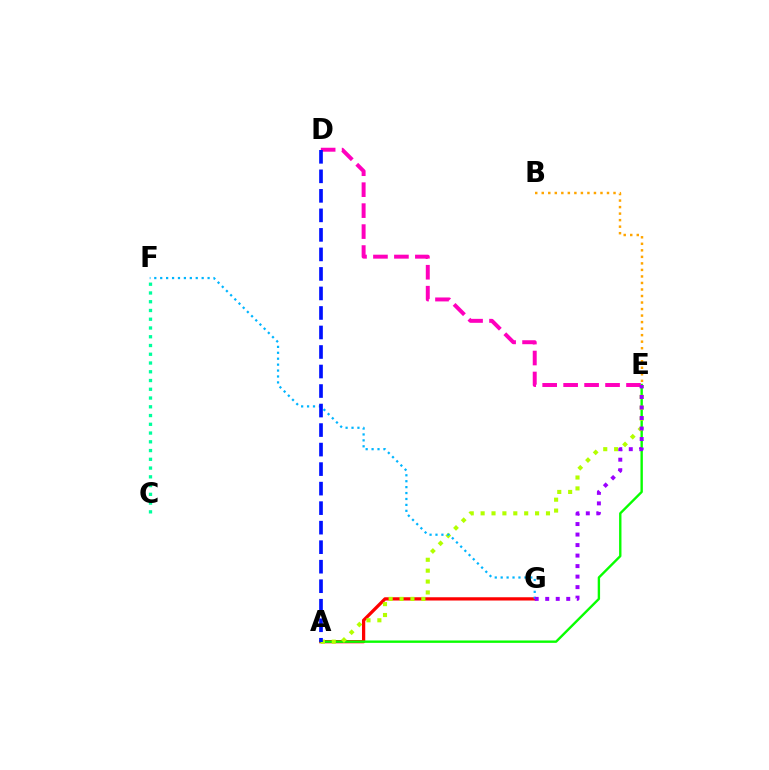{('A', 'G'): [{'color': '#ff0000', 'line_style': 'solid', 'thickness': 2.35}], ('A', 'E'): [{'color': '#08ff00', 'line_style': 'solid', 'thickness': 1.71}, {'color': '#b3ff00', 'line_style': 'dotted', 'thickness': 2.96}], ('C', 'F'): [{'color': '#00ff9d', 'line_style': 'dotted', 'thickness': 2.38}], ('B', 'E'): [{'color': '#ffa500', 'line_style': 'dotted', 'thickness': 1.77}], ('D', 'E'): [{'color': '#ff00bd', 'line_style': 'dashed', 'thickness': 2.85}], ('F', 'G'): [{'color': '#00b5ff', 'line_style': 'dotted', 'thickness': 1.61}], ('A', 'D'): [{'color': '#0010ff', 'line_style': 'dashed', 'thickness': 2.65}], ('E', 'G'): [{'color': '#9b00ff', 'line_style': 'dotted', 'thickness': 2.86}]}